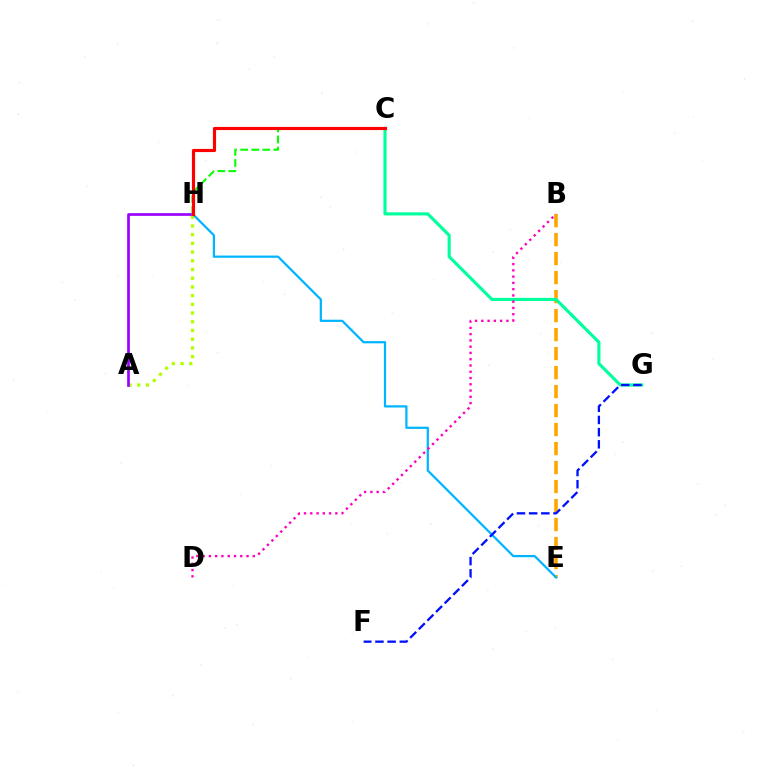{('C', 'H'): [{'color': '#08ff00', 'line_style': 'dashed', 'thickness': 1.5}, {'color': '#ff0000', 'line_style': 'solid', 'thickness': 2.26}], ('B', 'E'): [{'color': '#ffa500', 'line_style': 'dashed', 'thickness': 2.58}], ('A', 'H'): [{'color': '#b3ff00', 'line_style': 'dotted', 'thickness': 2.37}, {'color': '#9b00ff', 'line_style': 'solid', 'thickness': 1.94}], ('C', 'G'): [{'color': '#00ff9d', 'line_style': 'solid', 'thickness': 2.26}], ('E', 'H'): [{'color': '#00b5ff', 'line_style': 'solid', 'thickness': 1.61}], ('F', 'G'): [{'color': '#0010ff', 'line_style': 'dashed', 'thickness': 1.66}], ('B', 'D'): [{'color': '#ff00bd', 'line_style': 'dotted', 'thickness': 1.7}]}